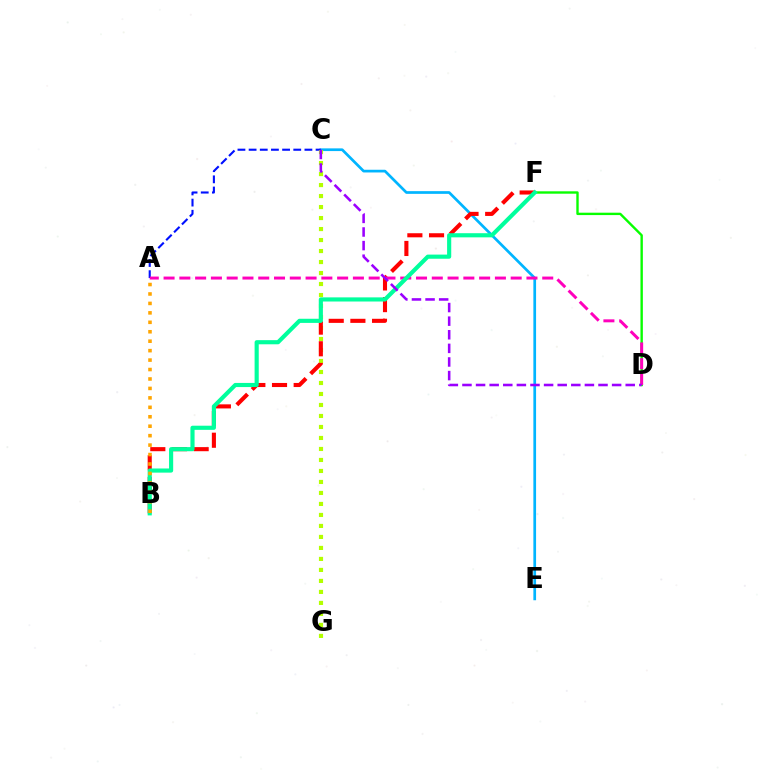{('C', 'E'): [{'color': '#00b5ff', 'line_style': 'solid', 'thickness': 1.95}], ('D', 'F'): [{'color': '#08ff00', 'line_style': 'solid', 'thickness': 1.72}], ('A', 'C'): [{'color': '#0010ff', 'line_style': 'dashed', 'thickness': 1.52}], ('C', 'G'): [{'color': '#b3ff00', 'line_style': 'dotted', 'thickness': 2.99}], ('B', 'F'): [{'color': '#ff0000', 'line_style': 'dashed', 'thickness': 2.94}, {'color': '#00ff9d', 'line_style': 'solid', 'thickness': 2.98}], ('A', 'D'): [{'color': '#ff00bd', 'line_style': 'dashed', 'thickness': 2.14}], ('C', 'D'): [{'color': '#9b00ff', 'line_style': 'dashed', 'thickness': 1.85}], ('A', 'B'): [{'color': '#ffa500', 'line_style': 'dotted', 'thickness': 2.57}]}